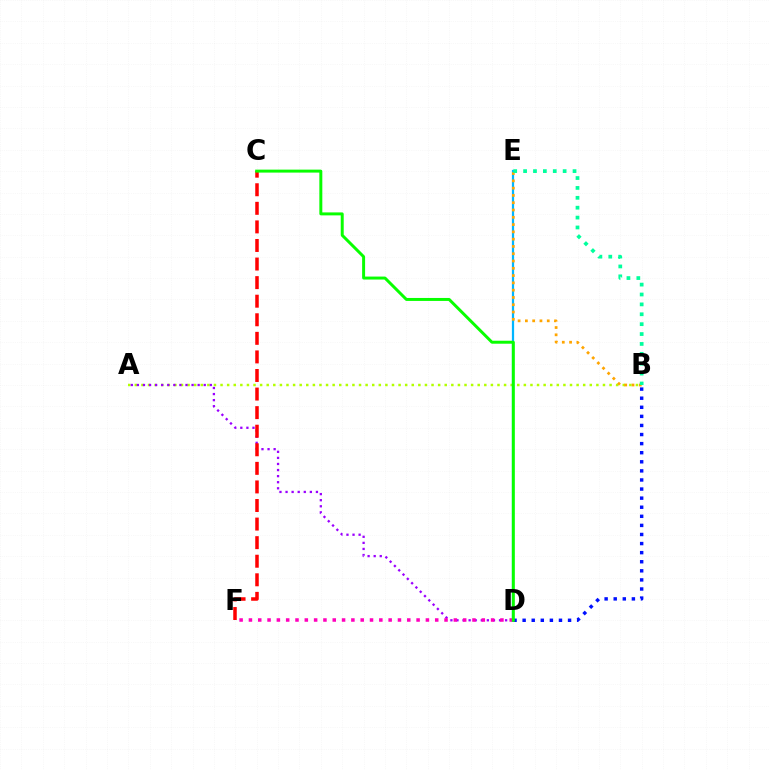{('A', 'B'): [{'color': '#b3ff00', 'line_style': 'dotted', 'thickness': 1.79}], ('D', 'E'): [{'color': '#00b5ff', 'line_style': 'solid', 'thickness': 1.61}], ('B', 'E'): [{'color': '#ffa500', 'line_style': 'dotted', 'thickness': 1.98}, {'color': '#00ff9d', 'line_style': 'dotted', 'thickness': 2.69}], ('A', 'D'): [{'color': '#9b00ff', 'line_style': 'dotted', 'thickness': 1.65}], ('B', 'D'): [{'color': '#0010ff', 'line_style': 'dotted', 'thickness': 2.47}], ('C', 'F'): [{'color': '#ff0000', 'line_style': 'dashed', 'thickness': 2.52}], ('D', 'F'): [{'color': '#ff00bd', 'line_style': 'dotted', 'thickness': 2.53}], ('C', 'D'): [{'color': '#08ff00', 'line_style': 'solid', 'thickness': 2.14}]}